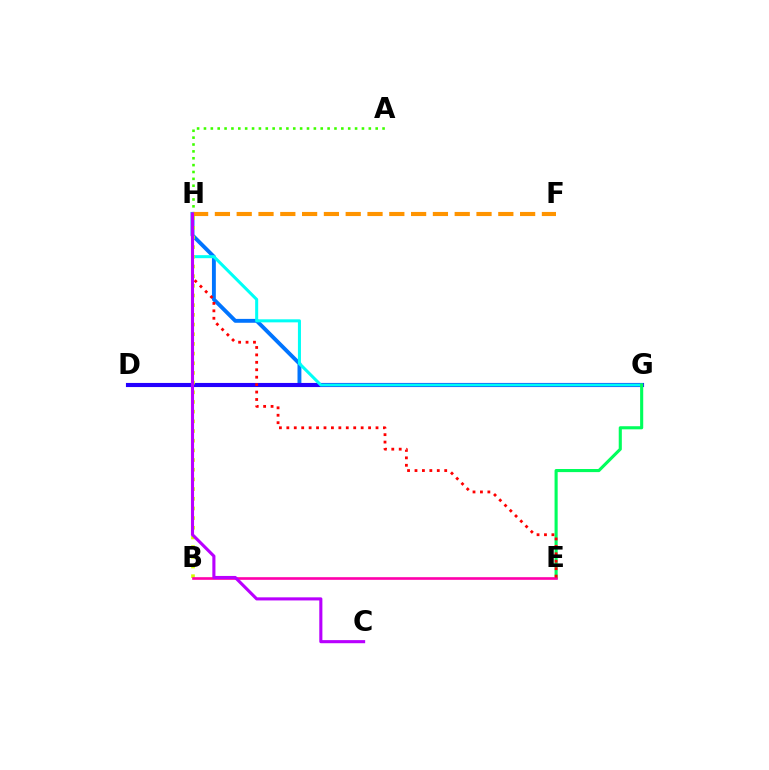{('A', 'H'): [{'color': '#3dff00', 'line_style': 'dotted', 'thickness': 1.87}], ('G', 'H'): [{'color': '#0074ff', 'line_style': 'solid', 'thickness': 2.8}, {'color': '#00fff6', 'line_style': 'solid', 'thickness': 2.19}], ('D', 'G'): [{'color': '#2500ff', 'line_style': 'solid', 'thickness': 2.96}], ('E', 'G'): [{'color': '#00ff5c', 'line_style': 'solid', 'thickness': 2.23}], ('B', 'H'): [{'color': '#d1ff00', 'line_style': 'dotted', 'thickness': 2.63}], ('F', 'H'): [{'color': '#ff9400', 'line_style': 'dashed', 'thickness': 2.96}], ('B', 'E'): [{'color': '#ff00ac', 'line_style': 'solid', 'thickness': 1.9}], ('E', 'H'): [{'color': '#ff0000', 'line_style': 'dotted', 'thickness': 2.02}], ('C', 'H'): [{'color': '#b900ff', 'line_style': 'solid', 'thickness': 2.23}]}